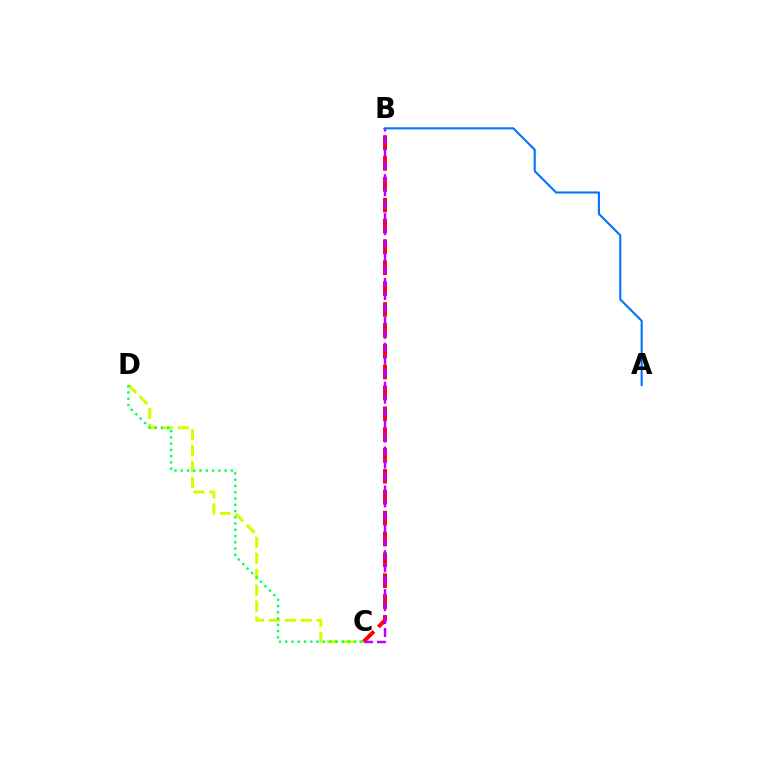{('C', 'D'): [{'color': '#d1ff00', 'line_style': 'dashed', 'thickness': 2.17}, {'color': '#00ff5c', 'line_style': 'dotted', 'thickness': 1.7}], ('B', 'C'): [{'color': '#ff0000', 'line_style': 'dashed', 'thickness': 2.83}, {'color': '#b900ff', 'line_style': 'dashed', 'thickness': 1.76}], ('A', 'B'): [{'color': '#0074ff', 'line_style': 'solid', 'thickness': 1.51}]}